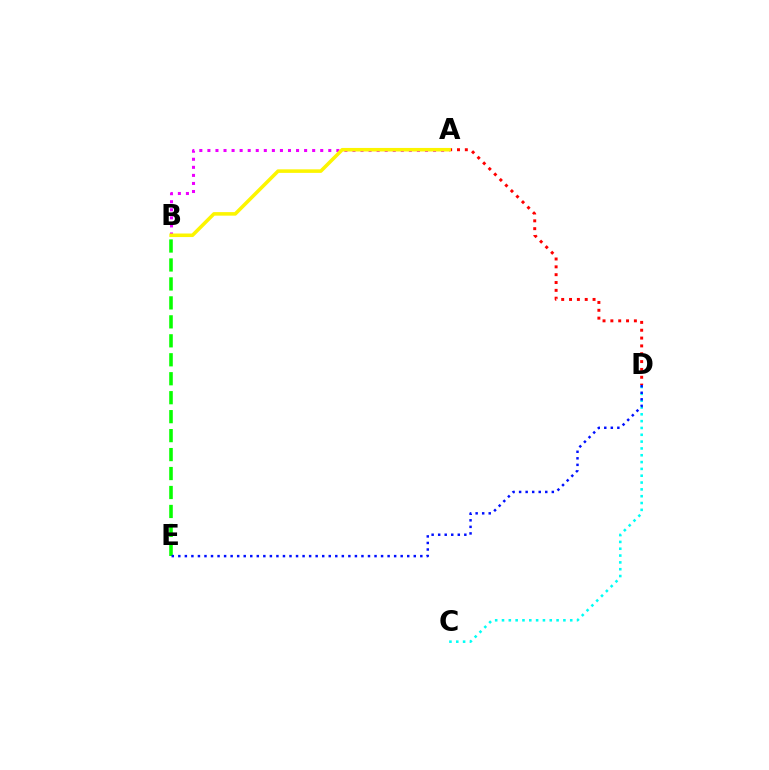{('A', 'D'): [{'color': '#ff0000', 'line_style': 'dotted', 'thickness': 2.13}], ('C', 'D'): [{'color': '#00fff6', 'line_style': 'dotted', 'thickness': 1.85}], ('B', 'E'): [{'color': '#08ff00', 'line_style': 'dashed', 'thickness': 2.58}], ('A', 'B'): [{'color': '#ee00ff', 'line_style': 'dotted', 'thickness': 2.19}, {'color': '#fcf500', 'line_style': 'solid', 'thickness': 2.55}], ('D', 'E'): [{'color': '#0010ff', 'line_style': 'dotted', 'thickness': 1.78}]}